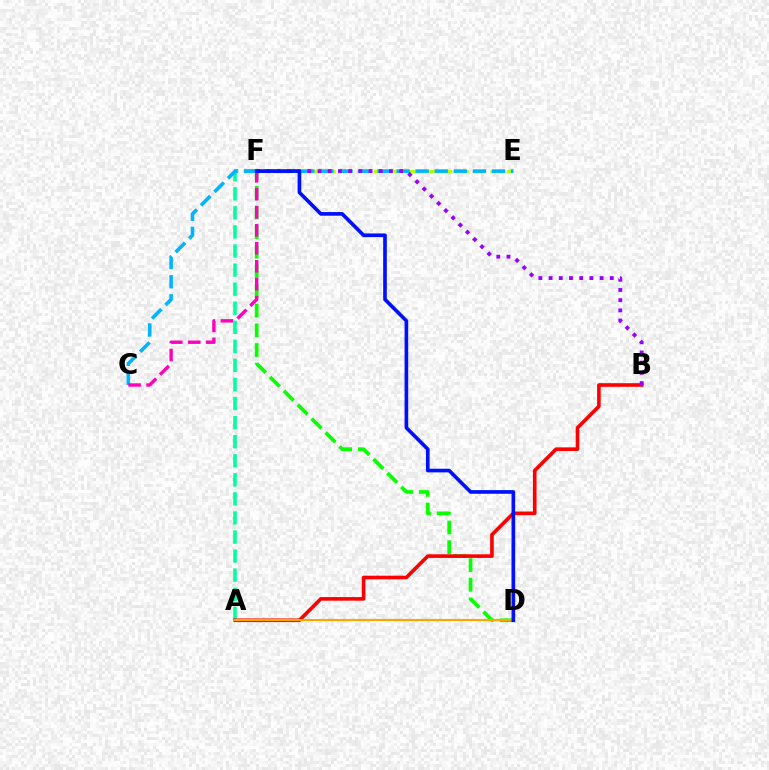{('D', 'F'): [{'color': '#08ff00', 'line_style': 'dashed', 'thickness': 2.67}, {'color': '#0010ff', 'line_style': 'solid', 'thickness': 2.63}], ('A', 'F'): [{'color': '#00ff9d', 'line_style': 'dashed', 'thickness': 2.59}], ('E', 'F'): [{'color': '#b3ff00', 'line_style': 'dashed', 'thickness': 2.26}], ('A', 'B'): [{'color': '#ff0000', 'line_style': 'solid', 'thickness': 2.61}], ('C', 'E'): [{'color': '#00b5ff', 'line_style': 'dashed', 'thickness': 2.59}], ('A', 'D'): [{'color': '#ffa500', 'line_style': 'solid', 'thickness': 1.52}], ('B', 'F'): [{'color': '#9b00ff', 'line_style': 'dotted', 'thickness': 2.77}], ('C', 'F'): [{'color': '#ff00bd', 'line_style': 'dashed', 'thickness': 2.44}]}